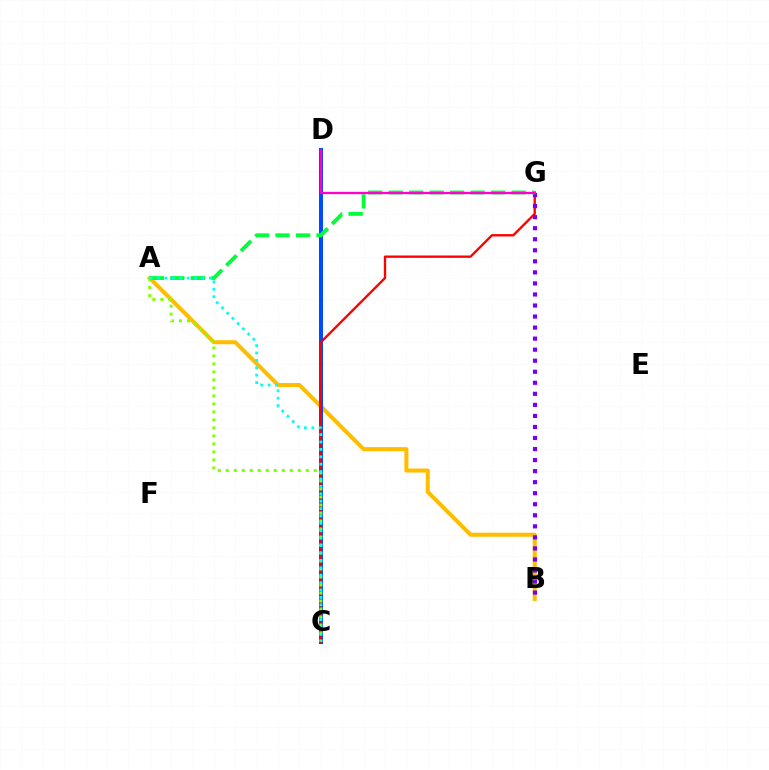{('A', 'B'): [{'color': '#ffbd00', 'line_style': 'solid', 'thickness': 2.9}], ('C', 'D'): [{'color': '#004bff', 'line_style': 'solid', 'thickness': 2.9}], ('C', 'G'): [{'color': '#ff0000', 'line_style': 'solid', 'thickness': 1.7}], ('B', 'G'): [{'color': '#7200ff', 'line_style': 'dotted', 'thickness': 3.0}], ('A', 'G'): [{'color': '#00ff39', 'line_style': 'dashed', 'thickness': 2.78}], ('A', 'C'): [{'color': '#84ff00', 'line_style': 'dotted', 'thickness': 2.17}, {'color': '#00fff6', 'line_style': 'dotted', 'thickness': 2.01}], ('D', 'G'): [{'color': '#ff00cf', 'line_style': 'solid', 'thickness': 1.67}]}